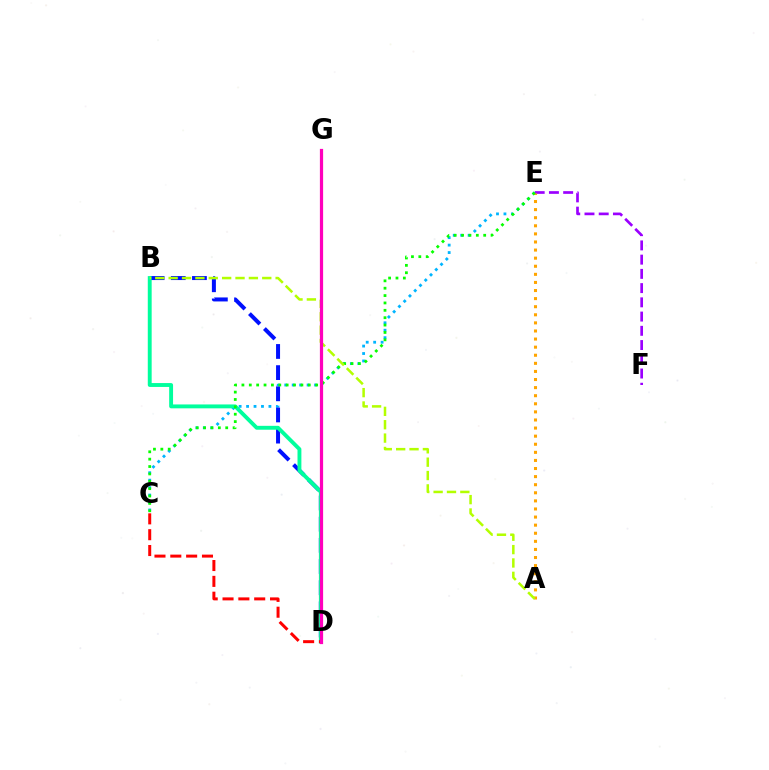{('E', 'F'): [{'color': '#9b00ff', 'line_style': 'dashed', 'thickness': 1.93}], ('C', 'E'): [{'color': '#00b5ff', 'line_style': 'dotted', 'thickness': 2.02}, {'color': '#08ff00', 'line_style': 'dotted', 'thickness': 2.0}], ('B', 'D'): [{'color': '#0010ff', 'line_style': 'dashed', 'thickness': 2.87}, {'color': '#00ff9d', 'line_style': 'solid', 'thickness': 2.8}], ('A', 'E'): [{'color': '#ffa500', 'line_style': 'dotted', 'thickness': 2.2}], ('A', 'B'): [{'color': '#b3ff00', 'line_style': 'dashed', 'thickness': 1.82}], ('C', 'D'): [{'color': '#ff0000', 'line_style': 'dashed', 'thickness': 2.15}], ('D', 'G'): [{'color': '#ff00bd', 'line_style': 'solid', 'thickness': 2.32}]}